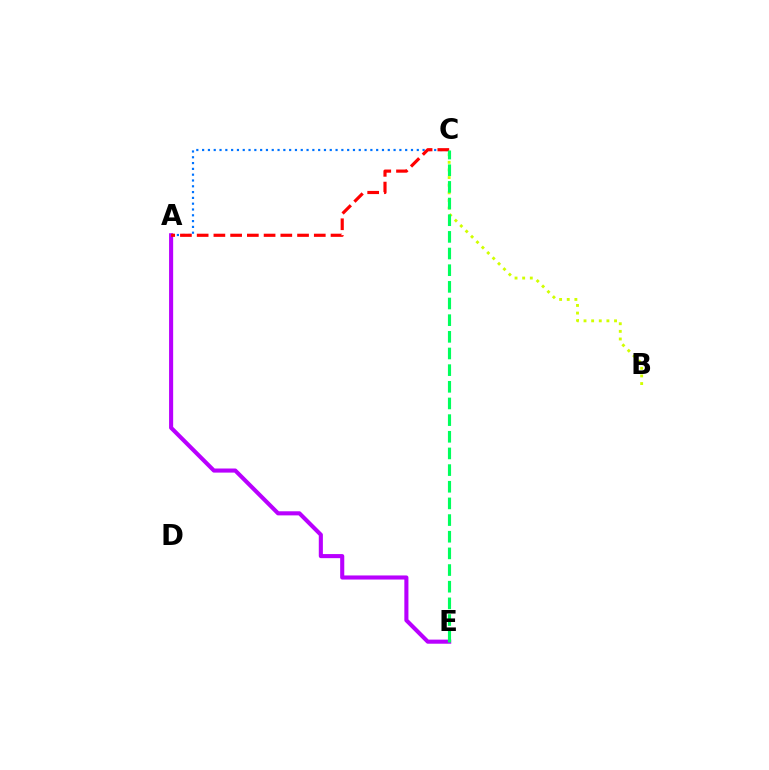{('B', 'C'): [{'color': '#d1ff00', 'line_style': 'dotted', 'thickness': 2.07}], ('A', 'C'): [{'color': '#0074ff', 'line_style': 'dotted', 'thickness': 1.58}, {'color': '#ff0000', 'line_style': 'dashed', 'thickness': 2.27}], ('A', 'E'): [{'color': '#b900ff', 'line_style': 'solid', 'thickness': 2.95}], ('C', 'E'): [{'color': '#00ff5c', 'line_style': 'dashed', 'thickness': 2.26}]}